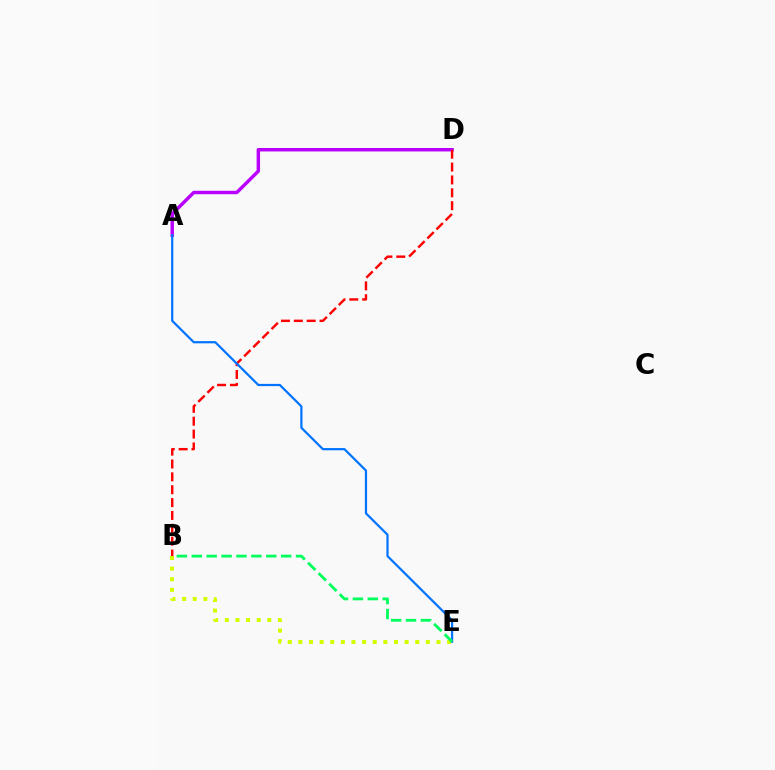{('A', 'D'): [{'color': '#b900ff', 'line_style': 'solid', 'thickness': 2.48}], ('B', 'E'): [{'color': '#d1ff00', 'line_style': 'dotted', 'thickness': 2.89}, {'color': '#00ff5c', 'line_style': 'dashed', 'thickness': 2.02}], ('B', 'D'): [{'color': '#ff0000', 'line_style': 'dashed', 'thickness': 1.75}], ('A', 'E'): [{'color': '#0074ff', 'line_style': 'solid', 'thickness': 1.6}]}